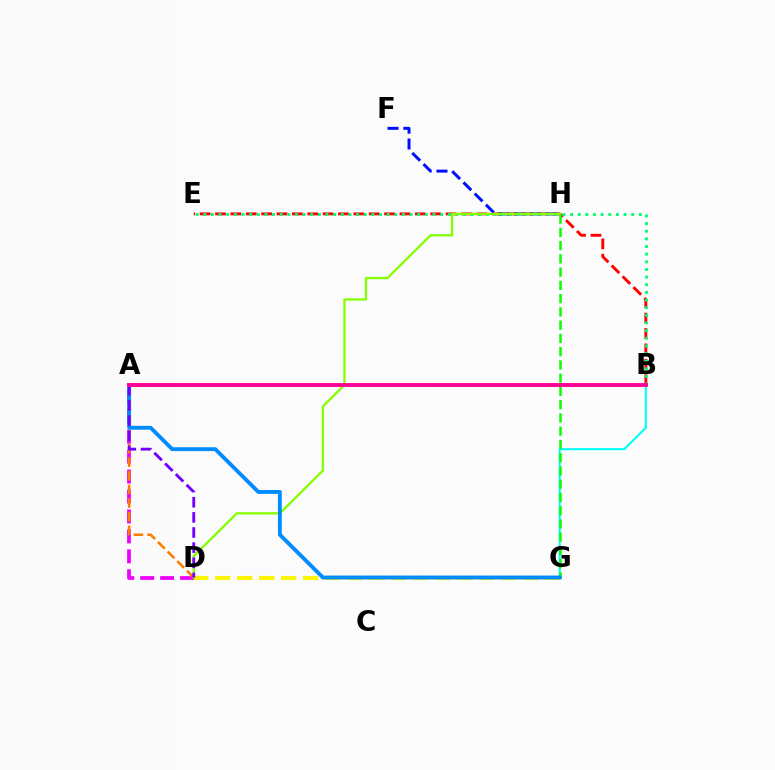{('B', 'G'): [{'color': '#00fff6', 'line_style': 'solid', 'thickness': 1.51}], ('B', 'E'): [{'color': '#ff0000', 'line_style': 'dashed', 'thickness': 2.09}, {'color': '#00ff74', 'line_style': 'dotted', 'thickness': 2.08}], ('G', 'H'): [{'color': '#08ff00', 'line_style': 'dashed', 'thickness': 1.8}], ('F', 'H'): [{'color': '#0010ff', 'line_style': 'dashed', 'thickness': 2.15}], ('A', 'D'): [{'color': '#ee00ff', 'line_style': 'dashed', 'thickness': 2.71}, {'color': '#ff7c00', 'line_style': 'dashed', 'thickness': 1.85}, {'color': '#7200ff', 'line_style': 'dashed', 'thickness': 2.06}], ('D', 'G'): [{'color': '#fcf500', 'line_style': 'dashed', 'thickness': 2.99}], ('D', 'H'): [{'color': '#84ff00', 'line_style': 'solid', 'thickness': 1.64}], ('A', 'G'): [{'color': '#008cff', 'line_style': 'solid', 'thickness': 2.78}], ('A', 'B'): [{'color': '#ff0094', 'line_style': 'solid', 'thickness': 2.78}]}